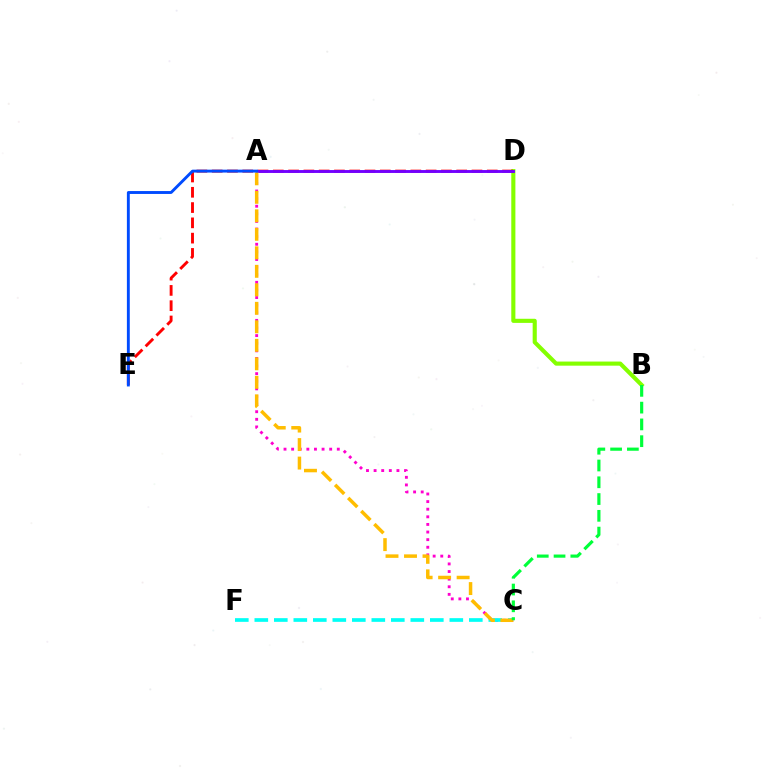{('A', 'C'): [{'color': '#ff00cf', 'line_style': 'dotted', 'thickness': 2.07}, {'color': '#ffbd00', 'line_style': 'dashed', 'thickness': 2.51}], ('B', 'D'): [{'color': '#84ff00', 'line_style': 'solid', 'thickness': 2.96}], ('C', 'F'): [{'color': '#00fff6', 'line_style': 'dashed', 'thickness': 2.65}], ('D', 'E'): [{'color': '#ff0000', 'line_style': 'dashed', 'thickness': 2.08}], ('A', 'D'): [{'color': '#7200ff', 'line_style': 'solid', 'thickness': 2.08}], ('B', 'C'): [{'color': '#00ff39', 'line_style': 'dashed', 'thickness': 2.28}], ('A', 'E'): [{'color': '#004bff', 'line_style': 'solid', 'thickness': 2.08}]}